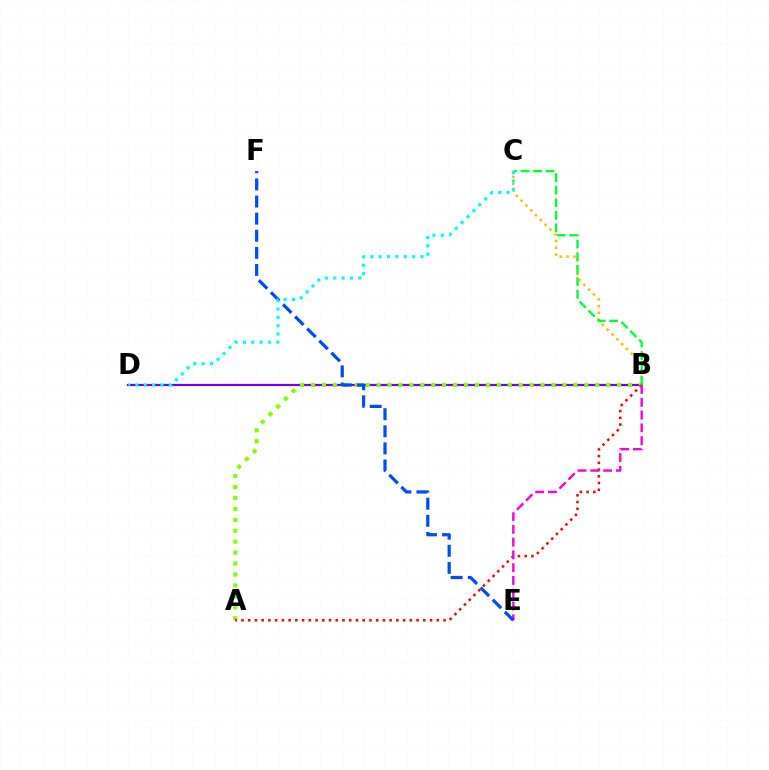{('B', 'C'): [{'color': '#ffbd00', 'line_style': 'dotted', 'thickness': 1.85}, {'color': '#00ff39', 'line_style': 'dashed', 'thickness': 1.7}], ('B', 'D'): [{'color': '#7200ff', 'line_style': 'solid', 'thickness': 1.59}], ('A', 'B'): [{'color': '#84ff00', 'line_style': 'dotted', 'thickness': 2.97}, {'color': '#ff0000', 'line_style': 'dotted', 'thickness': 1.83}], ('B', 'E'): [{'color': '#ff00cf', 'line_style': 'dashed', 'thickness': 1.74}], ('E', 'F'): [{'color': '#004bff', 'line_style': 'dashed', 'thickness': 2.32}], ('C', 'D'): [{'color': '#00fff6', 'line_style': 'dotted', 'thickness': 2.27}]}